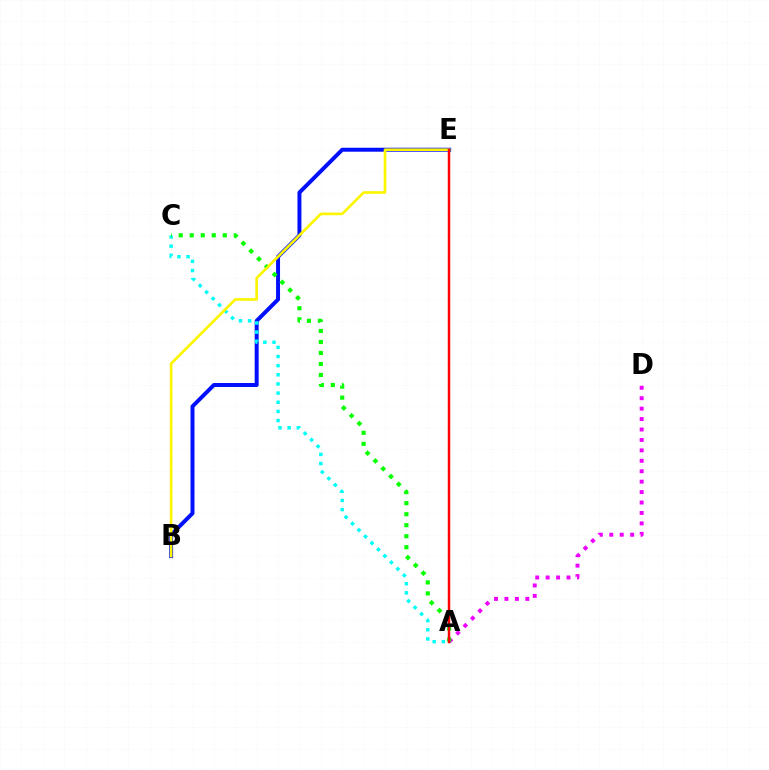{('B', 'E'): [{'color': '#0010ff', 'line_style': 'solid', 'thickness': 2.86}, {'color': '#fcf500', 'line_style': 'solid', 'thickness': 1.91}], ('A', 'D'): [{'color': '#ee00ff', 'line_style': 'dotted', 'thickness': 2.83}], ('A', 'C'): [{'color': '#00fff6', 'line_style': 'dotted', 'thickness': 2.49}, {'color': '#08ff00', 'line_style': 'dotted', 'thickness': 2.99}], ('A', 'E'): [{'color': '#ff0000', 'line_style': 'solid', 'thickness': 1.78}]}